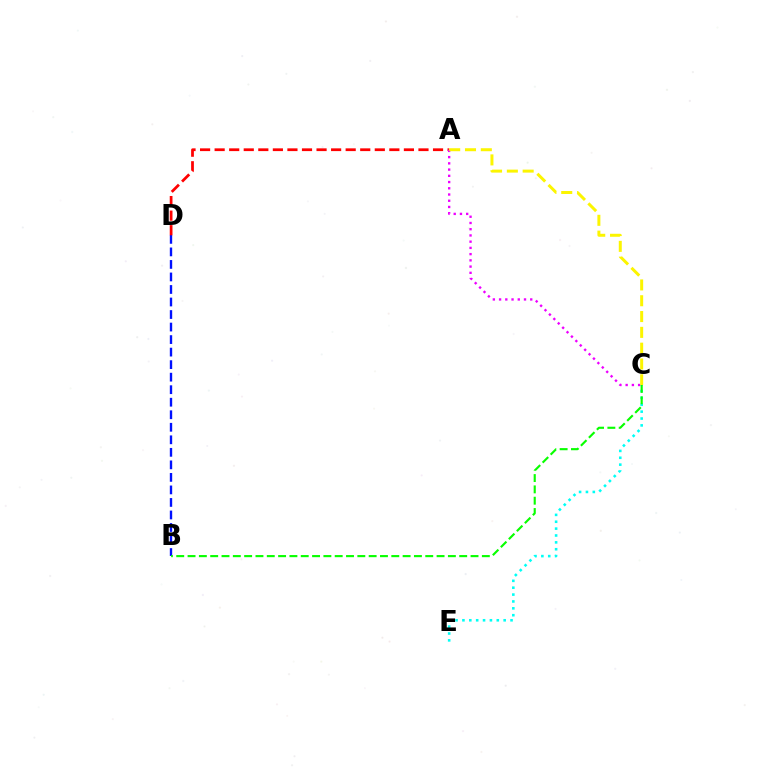{('B', 'D'): [{'color': '#0010ff', 'line_style': 'dashed', 'thickness': 1.7}], ('A', 'D'): [{'color': '#ff0000', 'line_style': 'dashed', 'thickness': 1.98}], ('C', 'E'): [{'color': '#00fff6', 'line_style': 'dotted', 'thickness': 1.87}], ('A', 'C'): [{'color': '#ee00ff', 'line_style': 'dotted', 'thickness': 1.69}, {'color': '#fcf500', 'line_style': 'dashed', 'thickness': 2.15}], ('B', 'C'): [{'color': '#08ff00', 'line_style': 'dashed', 'thickness': 1.54}]}